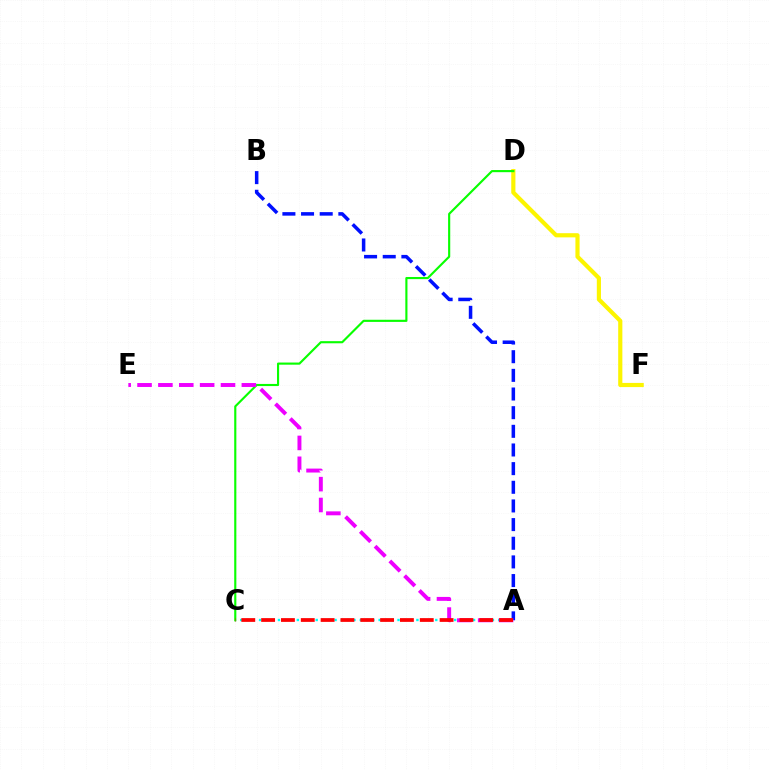{('A', 'C'): [{'color': '#00fff6', 'line_style': 'dotted', 'thickness': 1.71}, {'color': '#ff0000', 'line_style': 'dashed', 'thickness': 2.69}], ('D', 'F'): [{'color': '#fcf500', 'line_style': 'solid', 'thickness': 3.0}], ('C', 'D'): [{'color': '#08ff00', 'line_style': 'solid', 'thickness': 1.54}], ('A', 'B'): [{'color': '#0010ff', 'line_style': 'dashed', 'thickness': 2.53}], ('A', 'E'): [{'color': '#ee00ff', 'line_style': 'dashed', 'thickness': 2.83}]}